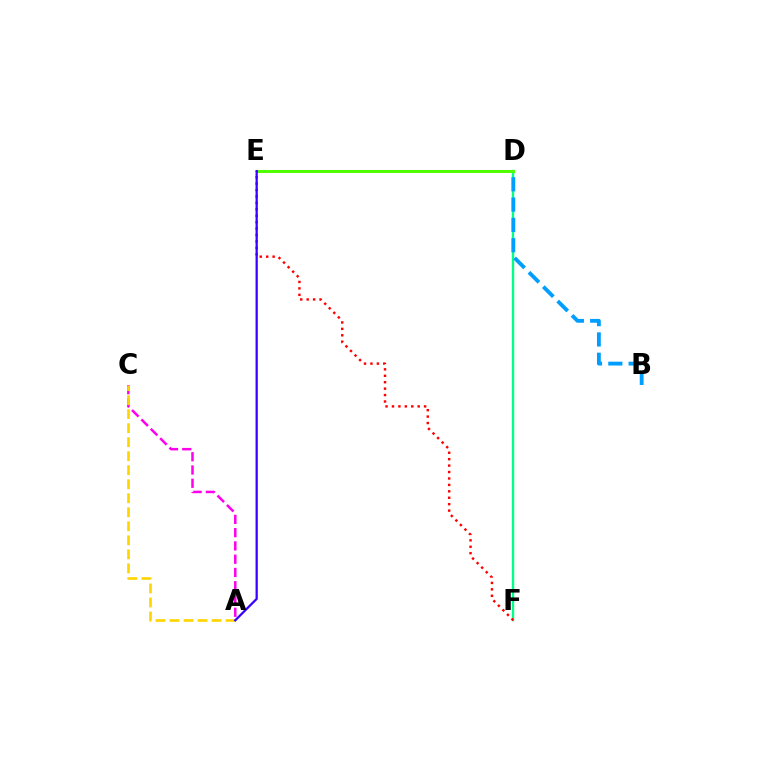{('A', 'C'): [{'color': '#ff00ed', 'line_style': 'dashed', 'thickness': 1.8}, {'color': '#ffd500', 'line_style': 'dashed', 'thickness': 1.9}], ('D', 'F'): [{'color': '#00ff86', 'line_style': 'solid', 'thickness': 1.7}], ('D', 'E'): [{'color': '#4fff00', 'line_style': 'solid', 'thickness': 2.14}], ('E', 'F'): [{'color': '#ff0000', 'line_style': 'dotted', 'thickness': 1.75}], ('A', 'E'): [{'color': '#3700ff', 'line_style': 'solid', 'thickness': 1.62}], ('B', 'D'): [{'color': '#009eff', 'line_style': 'dashed', 'thickness': 2.76}]}